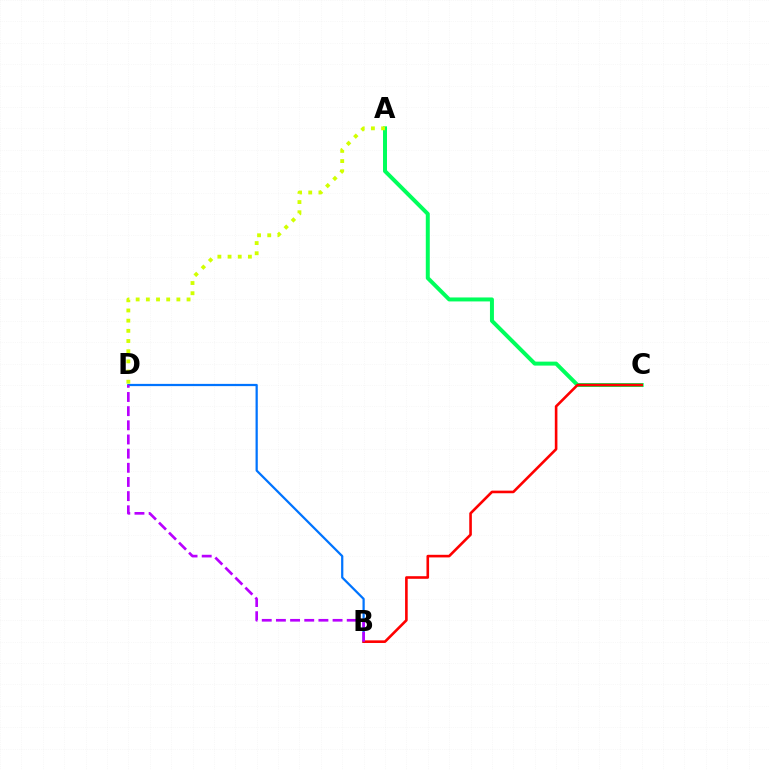{('B', 'D'): [{'color': '#0074ff', 'line_style': 'solid', 'thickness': 1.61}, {'color': '#b900ff', 'line_style': 'dashed', 'thickness': 1.92}], ('A', 'C'): [{'color': '#00ff5c', 'line_style': 'solid', 'thickness': 2.86}], ('B', 'C'): [{'color': '#ff0000', 'line_style': 'solid', 'thickness': 1.88}], ('A', 'D'): [{'color': '#d1ff00', 'line_style': 'dotted', 'thickness': 2.77}]}